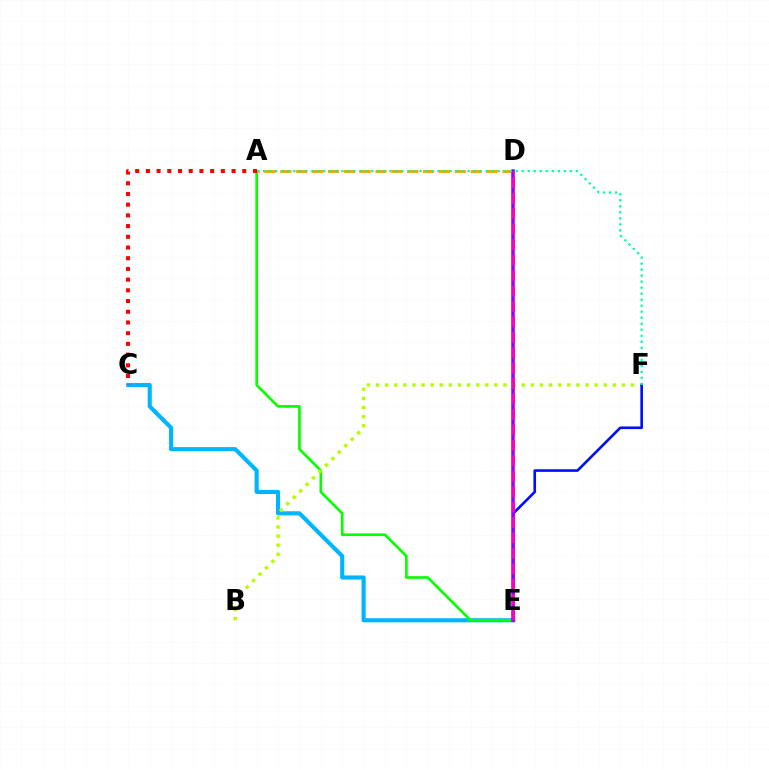{('C', 'E'): [{'color': '#00b5ff', 'line_style': 'solid', 'thickness': 2.96}], ('A', 'E'): [{'color': '#08ff00', 'line_style': 'solid', 'thickness': 1.93}], ('A', 'D'): [{'color': '#ffa500', 'line_style': 'dashed', 'thickness': 2.15}], ('B', 'F'): [{'color': '#b3ff00', 'line_style': 'dotted', 'thickness': 2.47}], ('E', 'F'): [{'color': '#0010ff', 'line_style': 'solid', 'thickness': 1.89}], ('D', 'E'): [{'color': '#9b00ff', 'line_style': 'solid', 'thickness': 2.53}, {'color': '#ff00bd', 'line_style': 'dashed', 'thickness': 2.1}], ('A', 'F'): [{'color': '#00ff9d', 'line_style': 'dotted', 'thickness': 1.63}], ('A', 'C'): [{'color': '#ff0000', 'line_style': 'dotted', 'thickness': 2.91}]}